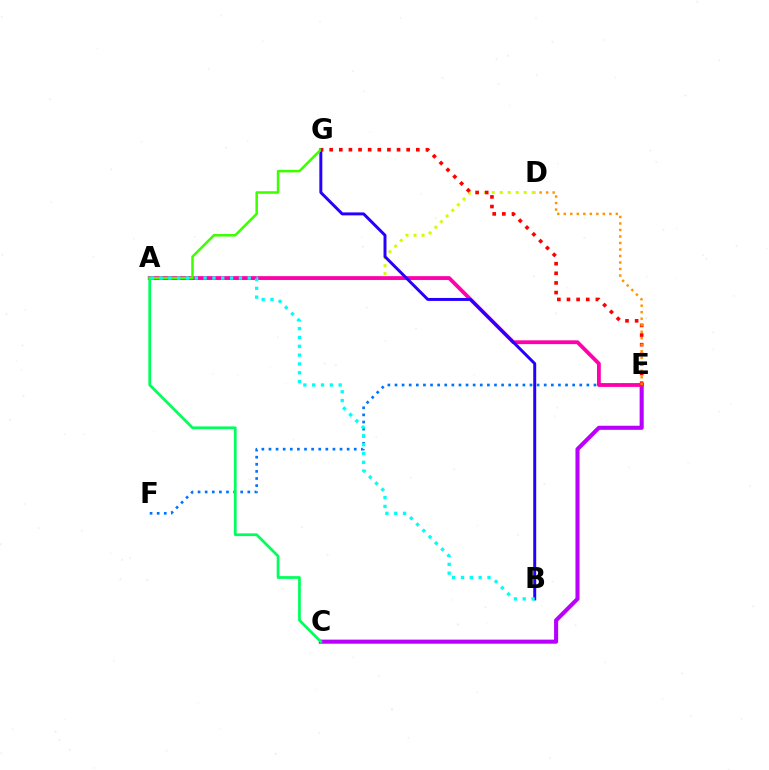{('A', 'D'): [{'color': '#d1ff00', 'line_style': 'dotted', 'thickness': 2.17}], ('C', 'E'): [{'color': '#b900ff', 'line_style': 'solid', 'thickness': 2.93}], ('E', 'F'): [{'color': '#0074ff', 'line_style': 'dotted', 'thickness': 1.93}], ('A', 'E'): [{'color': '#ff00ac', 'line_style': 'solid', 'thickness': 2.75}], ('A', 'C'): [{'color': '#00ff5c', 'line_style': 'solid', 'thickness': 1.97}], ('B', 'G'): [{'color': '#2500ff', 'line_style': 'solid', 'thickness': 2.13}], ('A', 'G'): [{'color': '#3dff00', 'line_style': 'solid', 'thickness': 1.82}], ('A', 'B'): [{'color': '#00fff6', 'line_style': 'dotted', 'thickness': 2.4}], ('E', 'G'): [{'color': '#ff0000', 'line_style': 'dotted', 'thickness': 2.62}], ('D', 'E'): [{'color': '#ff9400', 'line_style': 'dotted', 'thickness': 1.77}]}